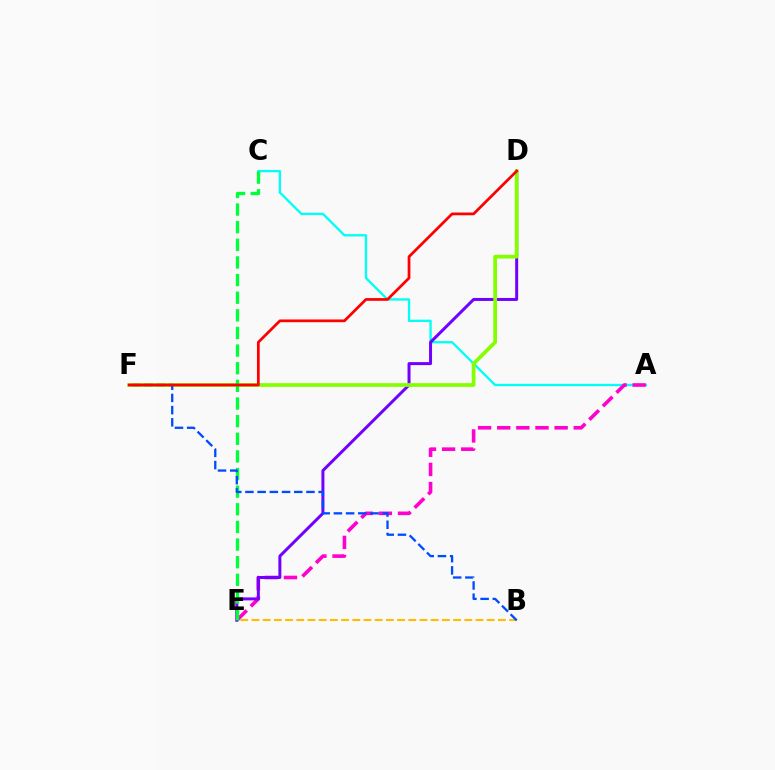{('A', 'C'): [{'color': '#00fff6', 'line_style': 'solid', 'thickness': 1.67}], ('A', 'E'): [{'color': '#ff00cf', 'line_style': 'dashed', 'thickness': 2.6}], ('D', 'E'): [{'color': '#7200ff', 'line_style': 'solid', 'thickness': 2.15}], ('B', 'E'): [{'color': '#ffbd00', 'line_style': 'dashed', 'thickness': 1.52}], ('D', 'F'): [{'color': '#84ff00', 'line_style': 'solid', 'thickness': 2.67}, {'color': '#ff0000', 'line_style': 'solid', 'thickness': 1.98}], ('C', 'E'): [{'color': '#00ff39', 'line_style': 'dashed', 'thickness': 2.4}], ('B', 'F'): [{'color': '#004bff', 'line_style': 'dashed', 'thickness': 1.66}]}